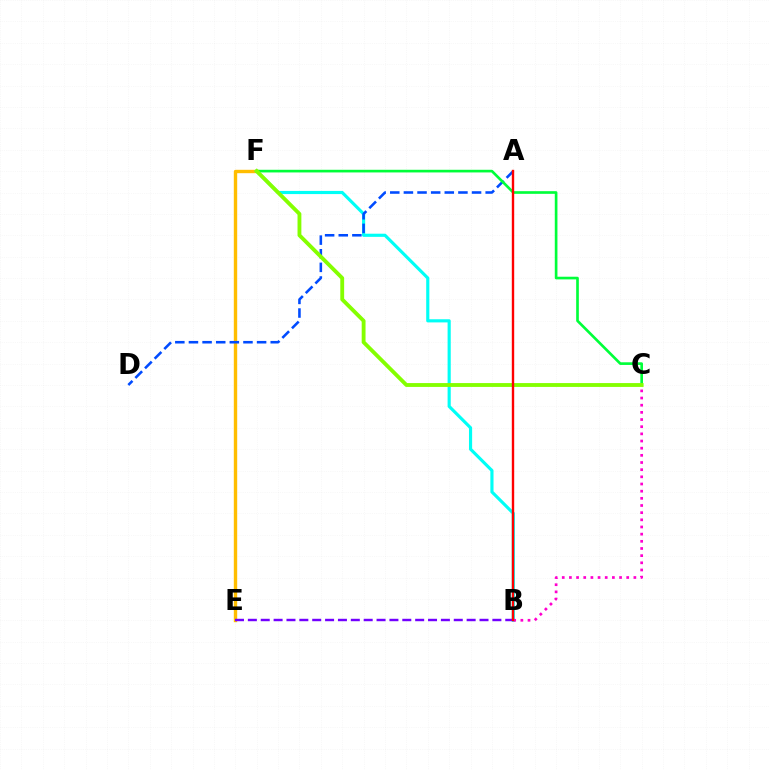{('E', 'F'): [{'color': '#ffbd00', 'line_style': 'solid', 'thickness': 2.44}], ('B', 'F'): [{'color': '#00fff6', 'line_style': 'solid', 'thickness': 2.27}], ('B', 'E'): [{'color': '#7200ff', 'line_style': 'dashed', 'thickness': 1.75}], ('B', 'C'): [{'color': '#ff00cf', 'line_style': 'dotted', 'thickness': 1.95}], ('A', 'D'): [{'color': '#004bff', 'line_style': 'dashed', 'thickness': 1.85}], ('C', 'F'): [{'color': '#00ff39', 'line_style': 'solid', 'thickness': 1.91}, {'color': '#84ff00', 'line_style': 'solid', 'thickness': 2.77}], ('A', 'B'): [{'color': '#ff0000', 'line_style': 'solid', 'thickness': 1.72}]}